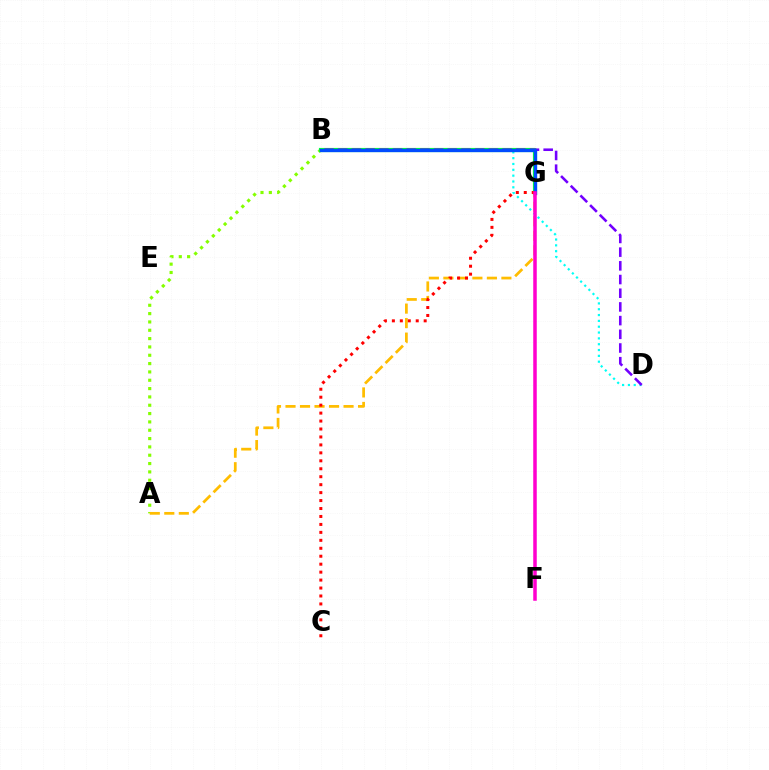{('B', 'D'): [{'color': '#00fff6', 'line_style': 'dotted', 'thickness': 1.58}, {'color': '#7200ff', 'line_style': 'dashed', 'thickness': 1.86}], ('A', 'B'): [{'color': '#84ff00', 'line_style': 'dotted', 'thickness': 2.26}], ('B', 'G'): [{'color': '#00ff39', 'line_style': 'solid', 'thickness': 2.99}, {'color': '#004bff', 'line_style': 'solid', 'thickness': 2.36}], ('A', 'G'): [{'color': '#ffbd00', 'line_style': 'dashed', 'thickness': 1.97}], ('C', 'G'): [{'color': '#ff0000', 'line_style': 'dotted', 'thickness': 2.16}], ('F', 'G'): [{'color': '#ff00cf', 'line_style': 'solid', 'thickness': 2.53}]}